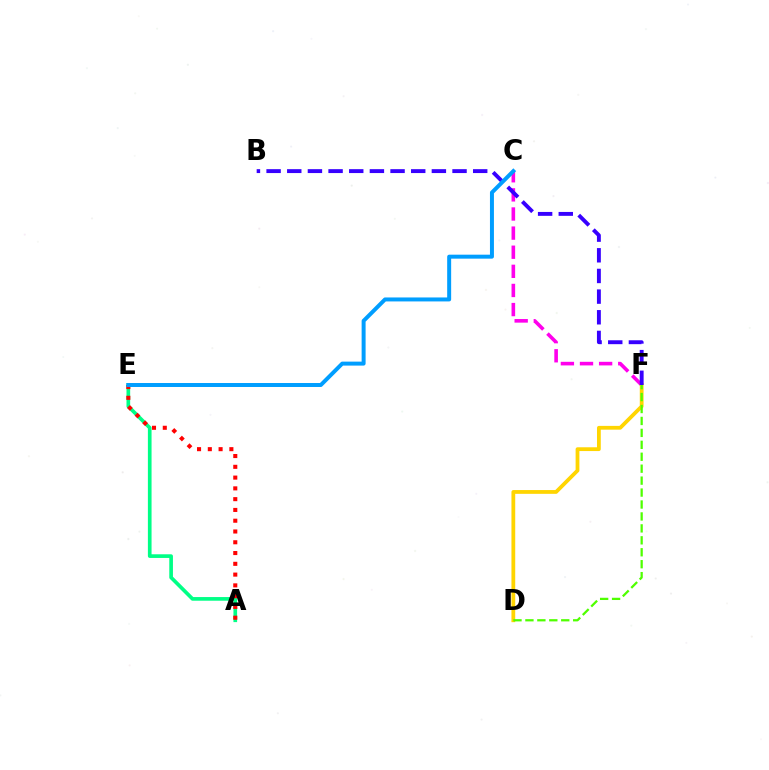{('A', 'E'): [{'color': '#00ff86', 'line_style': 'solid', 'thickness': 2.64}, {'color': '#ff0000', 'line_style': 'dotted', 'thickness': 2.93}], ('C', 'F'): [{'color': '#ff00ed', 'line_style': 'dashed', 'thickness': 2.6}], ('D', 'F'): [{'color': '#ffd500', 'line_style': 'solid', 'thickness': 2.72}, {'color': '#4fff00', 'line_style': 'dashed', 'thickness': 1.62}], ('B', 'F'): [{'color': '#3700ff', 'line_style': 'dashed', 'thickness': 2.81}], ('C', 'E'): [{'color': '#009eff', 'line_style': 'solid', 'thickness': 2.86}]}